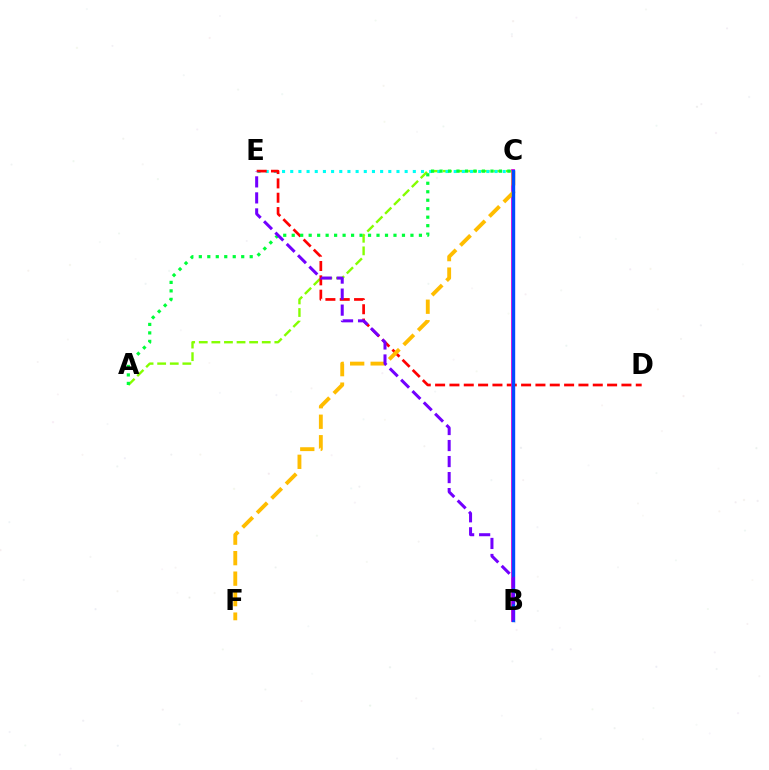{('A', 'C'): [{'color': '#84ff00', 'line_style': 'dashed', 'thickness': 1.71}, {'color': '#00ff39', 'line_style': 'dotted', 'thickness': 2.3}], ('C', 'E'): [{'color': '#00fff6', 'line_style': 'dotted', 'thickness': 2.22}], ('D', 'E'): [{'color': '#ff0000', 'line_style': 'dashed', 'thickness': 1.95}], ('B', 'C'): [{'color': '#ff00cf', 'line_style': 'solid', 'thickness': 2.74}, {'color': '#004bff', 'line_style': 'solid', 'thickness': 2.44}], ('C', 'F'): [{'color': '#ffbd00', 'line_style': 'dashed', 'thickness': 2.78}], ('B', 'E'): [{'color': '#7200ff', 'line_style': 'dashed', 'thickness': 2.18}]}